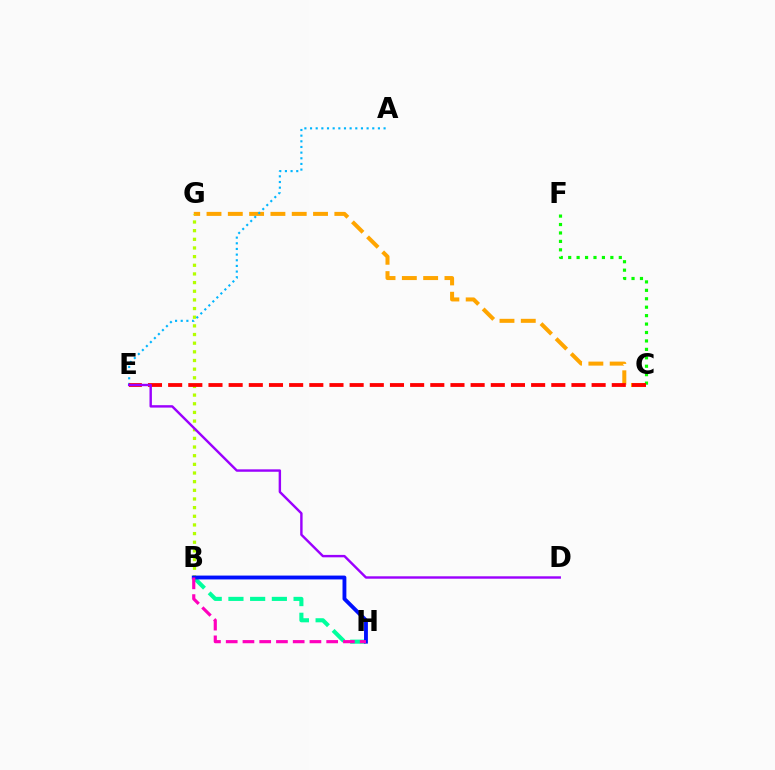{('C', 'G'): [{'color': '#ffa500', 'line_style': 'dashed', 'thickness': 2.89}], ('B', 'G'): [{'color': '#b3ff00', 'line_style': 'dotted', 'thickness': 2.35}], ('A', 'E'): [{'color': '#00b5ff', 'line_style': 'dotted', 'thickness': 1.54}], ('B', 'H'): [{'color': '#00ff9d', 'line_style': 'dashed', 'thickness': 2.95}, {'color': '#0010ff', 'line_style': 'solid', 'thickness': 2.78}, {'color': '#ff00bd', 'line_style': 'dashed', 'thickness': 2.27}], ('C', 'F'): [{'color': '#08ff00', 'line_style': 'dotted', 'thickness': 2.29}], ('C', 'E'): [{'color': '#ff0000', 'line_style': 'dashed', 'thickness': 2.74}], ('D', 'E'): [{'color': '#9b00ff', 'line_style': 'solid', 'thickness': 1.74}]}